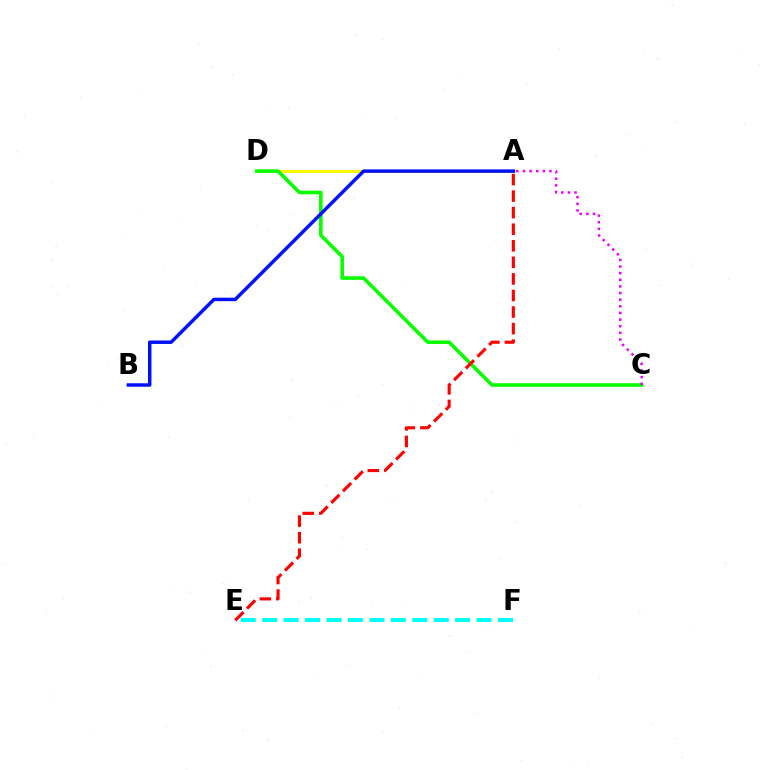{('E', 'F'): [{'color': '#00fff6', 'line_style': 'dashed', 'thickness': 2.91}], ('A', 'D'): [{'color': '#fcf500', 'line_style': 'solid', 'thickness': 2.18}], ('C', 'D'): [{'color': '#08ff00', 'line_style': 'solid', 'thickness': 2.6}], ('A', 'E'): [{'color': '#ff0000', 'line_style': 'dashed', 'thickness': 2.25}], ('A', 'B'): [{'color': '#0010ff', 'line_style': 'solid', 'thickness': 2.49}], ('A', 'C'): [{'color': '#ee00ff', 'line_style': 'dotted', 'thickness': 1.8}]}